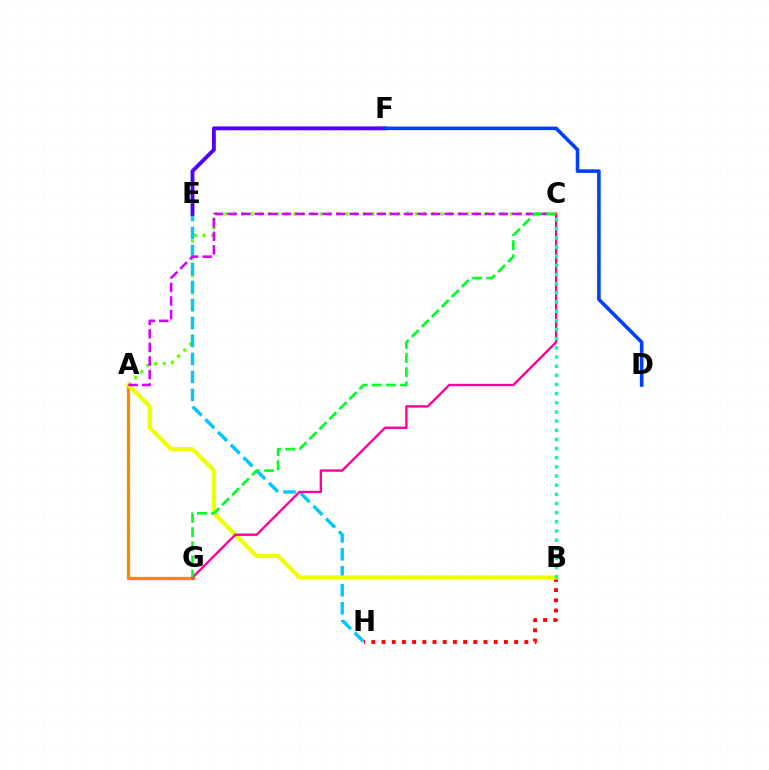{('A', 'C'): [{'color': '#66ff00', 'line_style': 'dotted', 'thickness': 2.35}, {'color': '#d600ff', 'line_style': 'dashed', 'thickness': 1.84}], ('E', 'H'): [{'color': '#00c7ff', 'line_style': 'dashed', 'thickness': 2.44}], ('B', 'H'): [{'color': '#ff0000', 'line_style': 'dotted', 'thickness': 2.77}], ('A', 'G'): [{'color': '#ff8800', 'line_style': 'solid', 'thickness': 2.35}], ('A', 'B'): [{'color': '#eeff00', 'line_style': 'solid', 'thickness': 3.0}], ('E', 'F'): [{'color': '#4f00ff', 'line_style': 'solid', 'thickness': 2.78}], ('C', 'G'): [{'color': '#ff00a0', 'line_style': 'solid', 'thickness': 1.71}, {'color': '#00ff27', 'line_style': 'dashed', 'thickness': 1.92}], ('D', 'F'): [{'color': '#003fff', 'line_style': 'solid', 'thickness': 2.58}], ('B', 'C'): [{'color': '#00ffaf', 'line_style': 'dotted', 'thickness': 2.49}]}